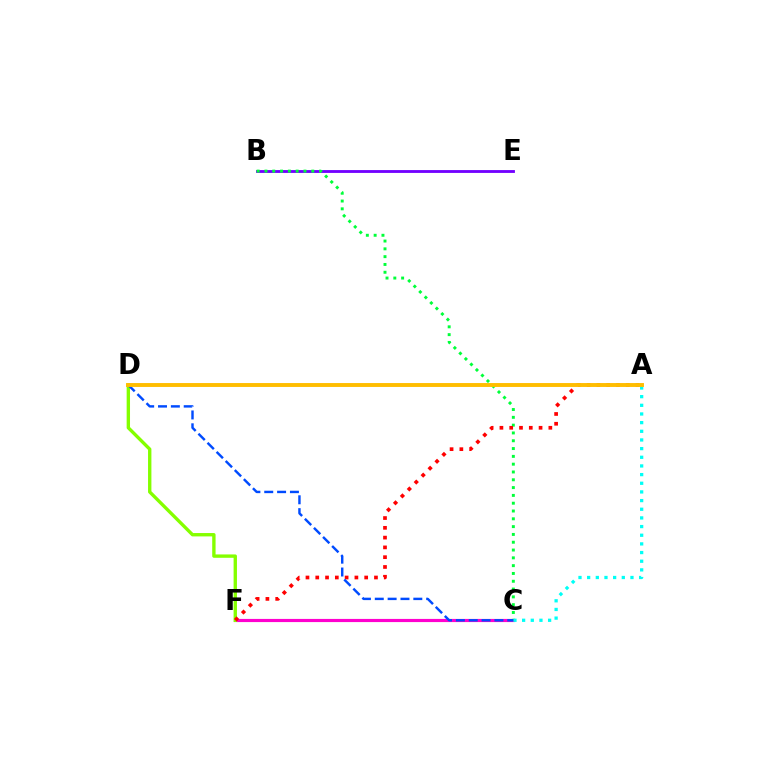{('C', 'F'): [{'color': '#ff00cf', 'line_style': 'solid', 'thickness': 2.28}], ('B', 'E'): [{'color': '#7200ff', 'line_style': 'solid', 'thickness': 2.04}], ('B', 'C'): [{'color': '#00ff39', 'line_style': 'dotted', 'thickness': 2.12}], ('D', 'F'): [{'color': '#84ff00', 'line_style': 'solid', 'thickness': 2.42}], ('A', 'F'): [{'color': '#ff0000', 'line_style': 'dotted', 'thickness': 2.66}], ('A', 'C'): [{'color': '#00fff6', 'line_style': 'dotted', 'thickness': 2.35}], ('C', 'D'): [{'color': '#004bff', 'line_style': 'dashed', 'thickness': 1.75}], ('A', 'D'): [{'color': '#ffbd00', 'line_style': 'solid', 'thickness': 2.81}]}